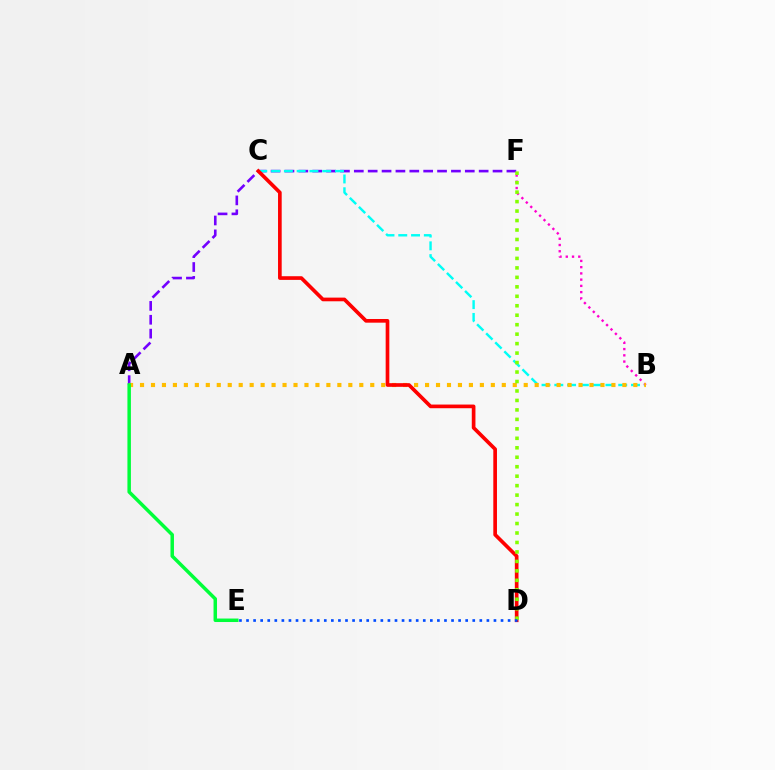{('A', 'F'): [{'color': '#7200ff', 'line_style': 'dashed', 'thickness': 1.88}], ('B', 'C'): [{'color': '#00fff6', 'line_style': 'dashed', 'thickness': 1.74}], ('B', 'F'): [{'color': '#ff00cf', 'line_style': 'dotted', 'thickness': 1.7}], ('A', 'B'): [{'color': '#ffbd00', 'line_style': 'dotted', 'thickness': 2.98}], ('C', 'D'): [{'color': '#ff0000', 'line_style': 'solid', 'thickness': 2.64}], ('A', 'E'): [{'color': '#00ff39', 'line_style': 'solid', 'thickness': 2.51}], ('D', 'F'): [{'color': '#84ff00', 'line_style': 'dotted', 'thickness': 2.57}], ('D', 'E'): [{'color': '#004bff', 'line_style': 'dotted', 'thickness': 1.92}]}